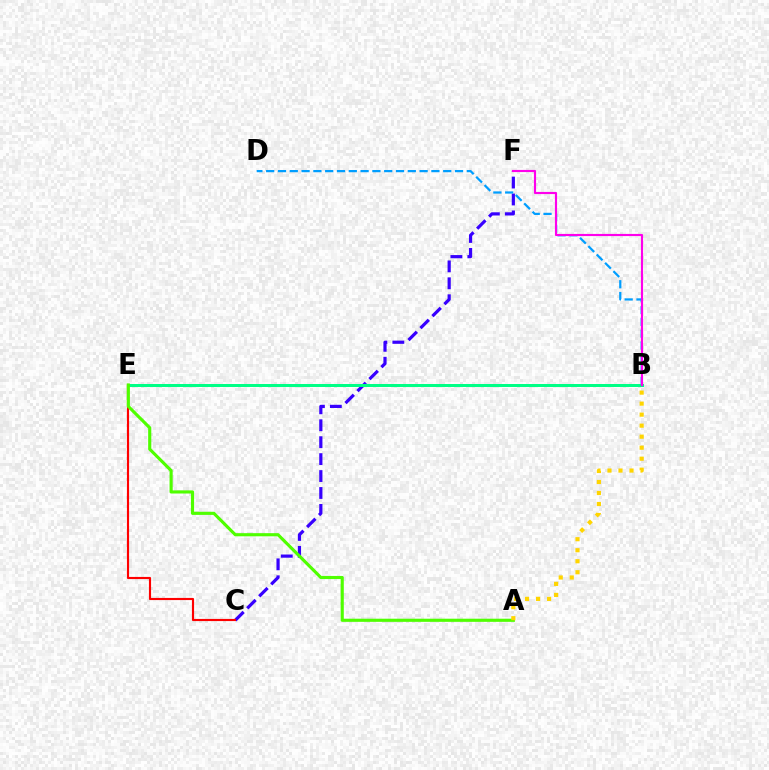{('C', 'F'): [{'color': '#3700ff', 'line_style': 'dashed', 'thickness': 2.3}], ('B', 'D'): [{'color': '#009eff', 'line_style': 'dashed', 'thickness': 1.6}], ('B', 'E'): [{'color': '#00ff86', 'line_style': 'solid', 'thickness': 2.15}], ('C', 'E'): [{'color': '#ff0000', 'line_style': 'solid', 'thickness': 1.55}], ('A', 'E'): [{'color': '#4fff00', 'line_style': 'solid', 'thickness': 2.26}], ('B', 'F'): [{'color': '#ff00ed', 'line_style': 'solid', 'thickness': 1.55}], ('A', 'B'): [{'color': '#ffd500', 'line_style': 'dotted', 'thickness': 2.99}]}